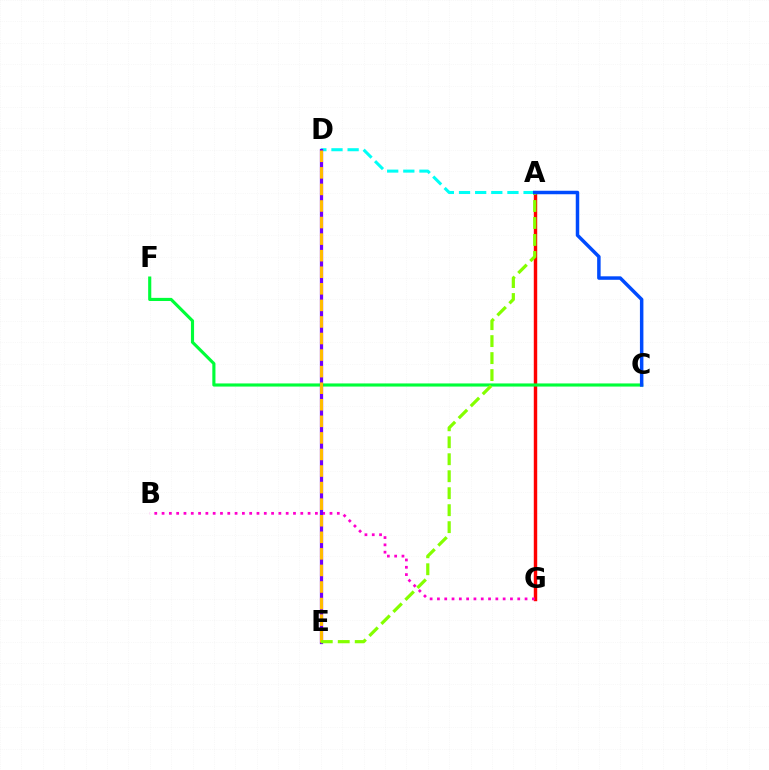{('A', 'G'): [{'color': '#ff0000', 'line_style': 'solid', 'thickness': 2.47}], ('C', 'F'): [{'color': '#00ff39', 'line_style': 'solid', 'thickness': 2.25}], ('A', 'D'): [{'color': '#00fff6', 'line_style': 'dashed', 'thickness': 2.19}], ('B', 'G'): [{'color': '#ff00cf', 'line_style': 'dotted', 'thickness': 1.98}], ('D', 'E'): [{'color': '#7200ff', 'line_style': 'solid', 'thickness': 2.34}, {'color': '#ffbd00', 'line_style': 'dashed', 'thickness': 2.25}], ('A', 'E'): [{'color': '#84ff00', 'line_style': 'dashed', 'thickness': 2.31}], ('A', 'C'): [{'color': '#004bff', 'line_style': 'solid', 'thickness': 2.51}]}